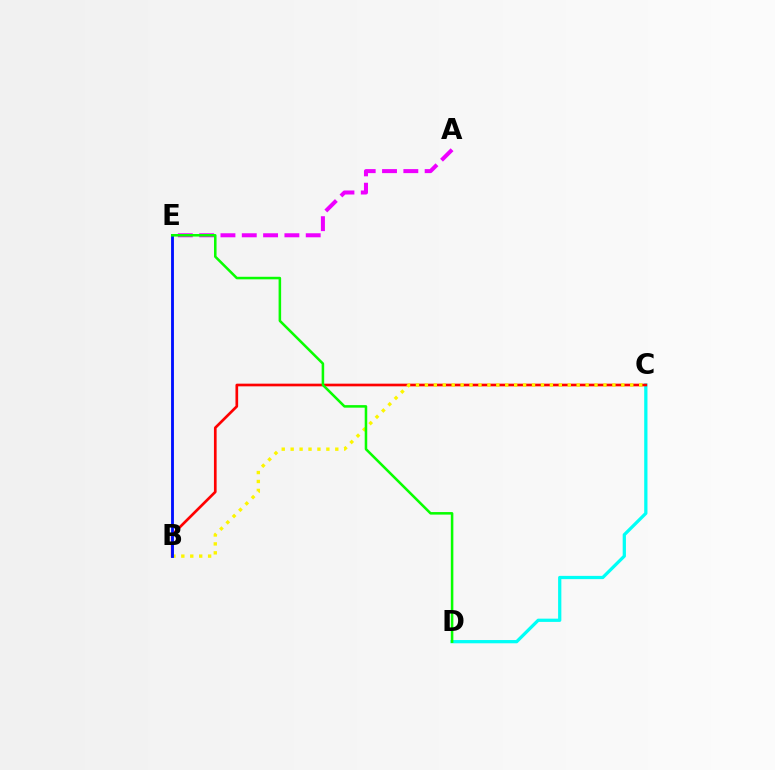{('A', 'E'): [{'color': '#ee00ff', 'line_style': 'dashed', 'thickness': 2.9}], ('C', 'D'): [{'color': '#00fff6', 'line_style': 'solid', 'thickness': 2.34}], ('B', 'C'): [{'color': '#ff0000', 'line_style': 'solid', 'thickness': 1.93}, {'color': '#fcf500', 'line_style': 'dotted', 'thickness': 2.43}], ('B', 'E'): [{'color': '#0010ff', 'line_style': 'solid', 'thickness': 2.06}], ('D', 'E'): [{'color': '#08ff00', 'line_style': 'solid', 'thickness': 1.83}]}